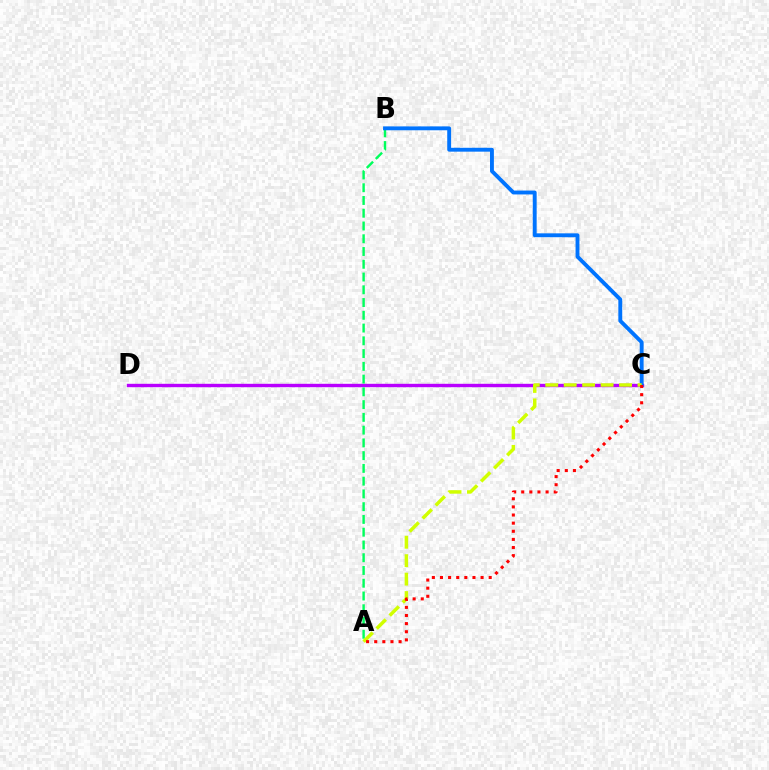{('C', 'D'): [{'color': '#b900ff', 'line_style': 'solid', 'thickness': 2.44}], ('A', 'B'): [{'color': '#00ff5c', 'line_style': 'dashed', 'thickness': 1.73}], ('B', 'C'): [{'color': '#0074ff', 'line_style': 'solid', 'thickness': 2.79}], ('A', 'C'): [{'color': '#d1ff00', 'line_style': 'dashed', 'thickness': 2.51}, {'color': '#ff0000', 'line_style': 'dotted', 'thickness': 2.21}]}